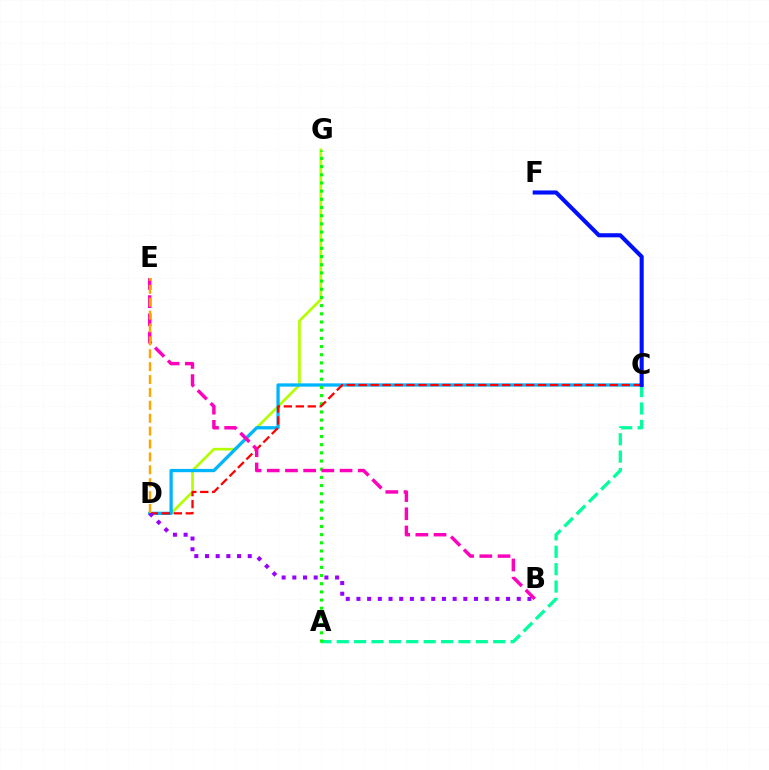{('D', 'G'): [{'color': '#b3ff00', 'line_style': 'solid', 'thickness': 1.93}], ('C', 'D'): [{'color': '#00b5ff', 'line_style': 'solid', 'thickness': 2.36}, {'color': '#ff0000', 'line_style': 'dashed', 'thickness': 1.62}], ('A', 'C'): [{'color': '#00ff9d', 'line_style': 'dashed', 'thickness': 2.36}], ('A', 'G'): [{'color': '#08ff00', 'line_style': 'dotted', 'thickness': 2.22}], ('B', 'D'): [{'color': '#9b00ff', 'line_style': 'dotted', 'thickness': 2.9}], ('C', 'F'): [{'color': '#0010ff', 'line_style': 'solid', 'thickness': 2.94}], ('B', 'E'): [{'color': '#ff00bd', 'line_style': 'dashed', 'thickness': 2.47}], ('D', 'E'): [{'color': '#ffa500', 'line_style': 'dashed', 'thickness': 1.75}]}